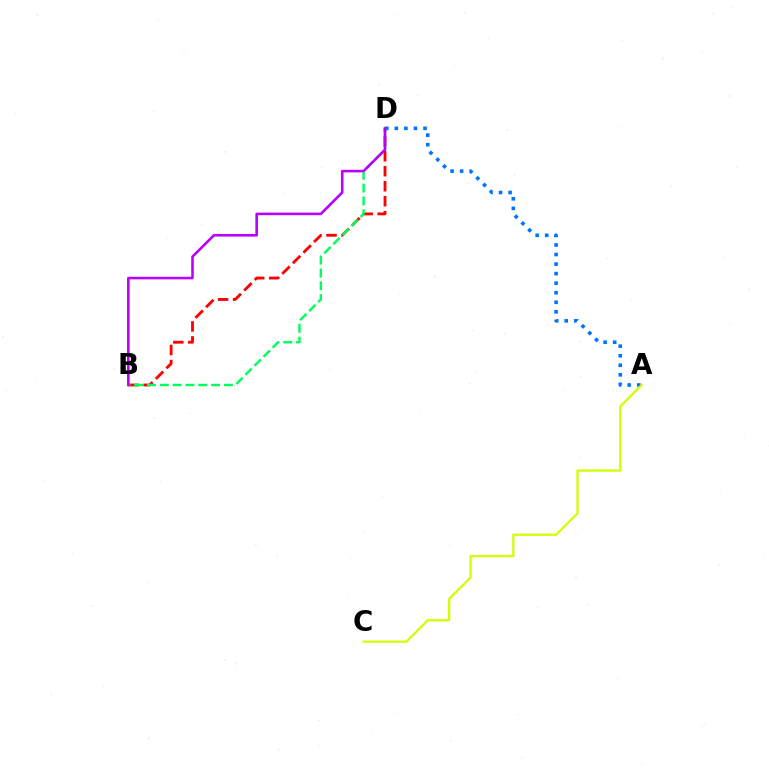{('B', 'D'): [{'color': '#ff0000', 'line_style': 'dashed', 'thickness': 2.04}, {'color': '#00ff5c', 'line_style': 'dashed', 'thickness': 1.74}, {'color': '#b900ff', 'line_style': 'solid', 'thickness': 1.87}], ('A', 'D'): [{'color': '#0074ff', 'line_style': 'dotted', 'thickness': 2.6}], ('A', 'C'): [{'color': '#d1ff00', 'line_style': 'solid', 'thickness': 1.62}]}